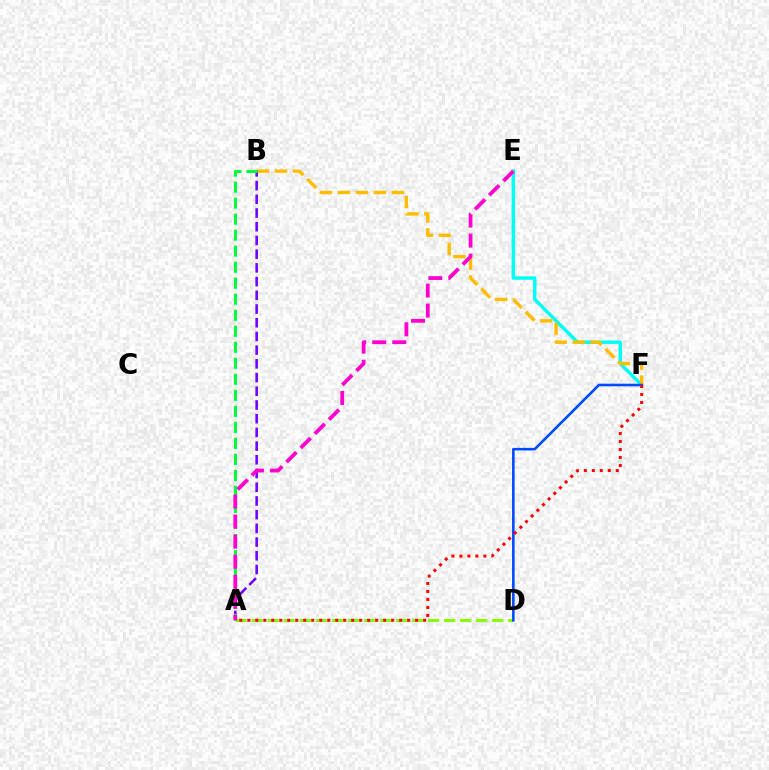{('A', 'D'): [{'color': '#84ff00', 'line_style': 'dashed', 'thickness': 2.18}], ('E', 'F'): [{'color': '#00fff6', 'line_style': 'solid', 'thickness': 2.48}], ('B', 'F'): [{'color': '#ffbd00', 'line_style': 'dashed', 'thickness': 2.44}], ('A', 'B'): [{'color': '#7200ff', 'line_style': 'dashed', 'thickness': 1.86}, {'color': '#00ff39', 'line_style': 'dashed', 'thickness': 2.18}], ('D', 'F'): [{'color': '#004bff', 'line_style': 'solid', 'thickness': 1.86}], ('A', 'F'): [{'color': '#ff0000', 'line_style': 'dotted', 'thickness': 2.17}], ('A', 'E'): [{'color': '#ff00cf', 'line_style': 'dashed', 'thickness': 2.72}]}